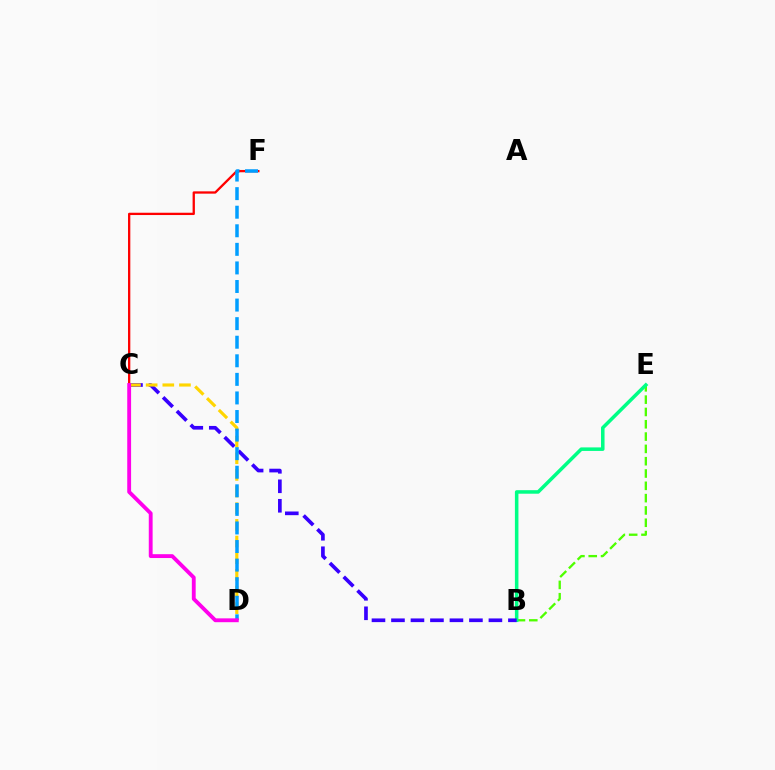{('B', 'E'): [{'color': '#4fff00', 'line_style': 'dashed', 'thickness': 1.67}, {'color': '#00ff86', 'line_style': 'solid', 'thickness': 2.54}], ('C', 'F'): [{'color': '#ff0000', 'line_style': 'solid', 'thickness': 1.66}], ('B', 'C'): [{'color': '#3700ff', 'line_style': 'dashed', 'thickness': 2.65}], ('C', 'D'): [{'color': '#ffd500', 'line_style': 'dashed', 'thickness': 2.26}, {'color': '#ff00ed', 'line_style': 'solid', 'thickness': 2.77}], ('D', 'F'): [{'color': '#009eff', 'line_style': 'dashed', 'thickness': 2.52}]}